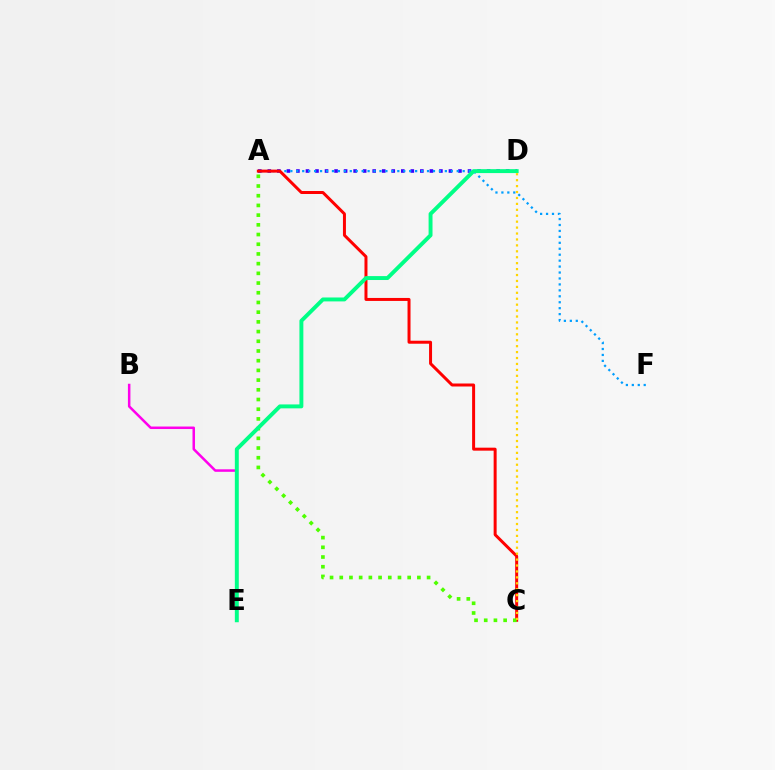{('A', 'D'): [{'color': '#3700ff', 'line_style': 'dotted', 'thickness': 2.59}], ('B', 'E'): [{'color': '#ff00ed', 'line_style': 'solid', 'thickness': 1.81}], ('A', 'F'): [{'color': '#009eff', 'line_style': 'dotted', 'thickness': 1.61}], ('A', 'C'): [{'color': '#ff0000', 'line_style': 'solid', 'thickness': 2.15}, {'color': '#4fff00', 'line_style': 'dotted', 'thickness': 2.64}], ('D', 'E'): [{'color': '#00ff86', 'line_style': 'solid', 'thickness': 2.82}], ('C', 'D'): [{'color': '#ffd500', 'line_style': 'dotted', 'thickness': 1.61}]}